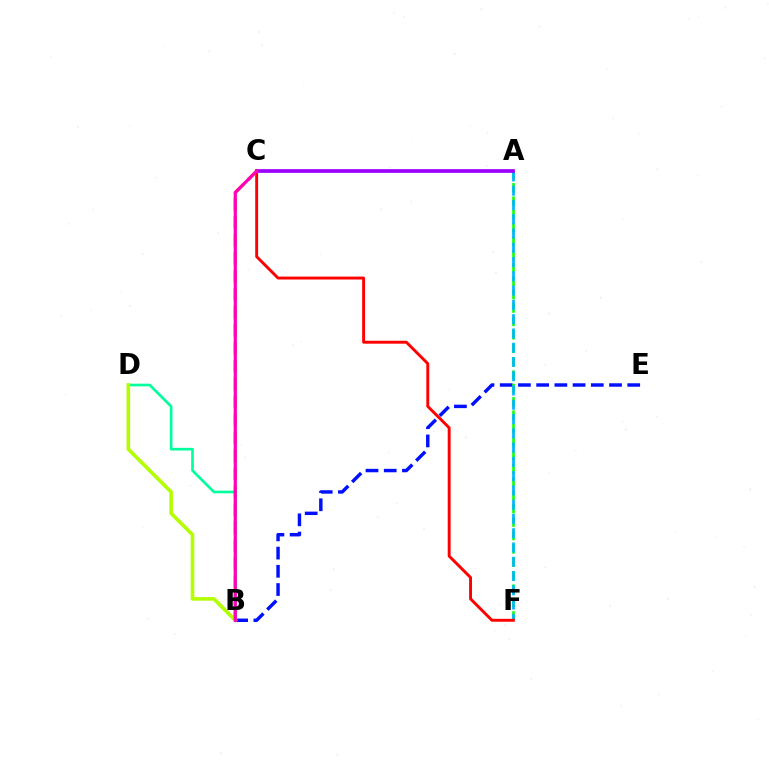{('B', 'C'): [{'color': '#ffa500', 'line_style': 'dashed', 'thickness': 2.44}, {'color': '#ff00bd', 'line_style': 'solid', 'thickness': 2.3}], ('B', 'E'): [{'color': '#0010ff', 'line_style': 'dashed', 'thickness': 2.47}], ('B', 'D'): [{'color': '#00ff9d', 'line_style': 'solid', 'thickness': 1.92}, {'color': '#b3ff00', 'line_style': 'solid', 'thickness': 2.59}], ('A', 'F'): [{'color': '#08ff00', 'line_style': 'dashed', 'thickness': 1.82}, {'color': '#00b5ff', 'line_style': 'dashed', 'thickness': 1.94}], ('C', 'F'): [{'color': '#ff0000', 'line_style': 'solid', 'thickness': 2.1}], ('A', 'C'): [{'color': '#9b00ff', 'line_style': 'solid', 'thickness': 2.66}]}